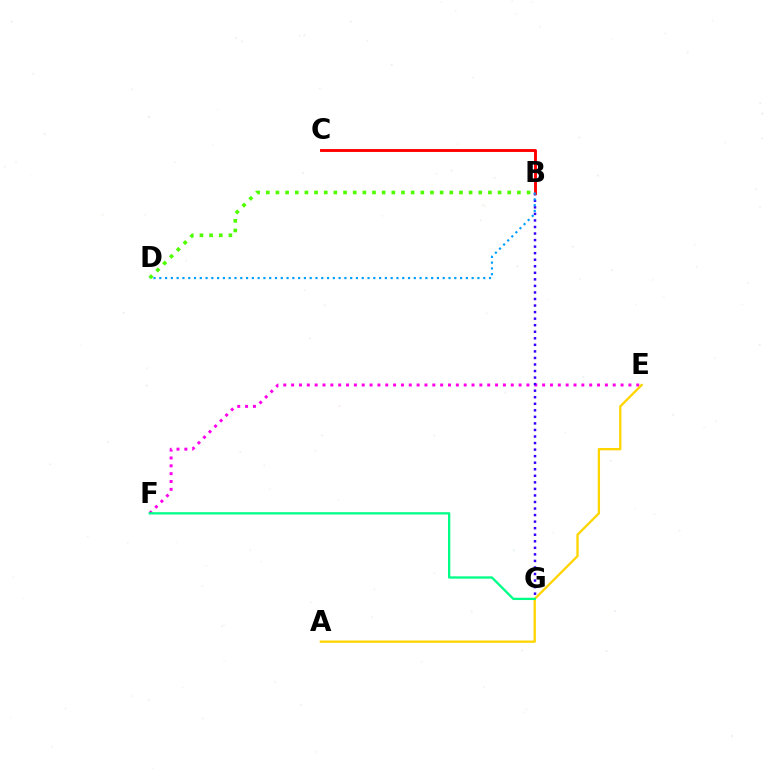{('E', 'F'): [{'color': '#ff00ed', 'line_style': 'dotted', 'thickness': 2.13}], ('A', 'E'): [{'color': '#ffd500', 'line_style': 'solid', 'thickness': 1.66}], ('B', 'G'): [{'color': '#3700ff', 'line_style': 'dotted', 'thickness': 1.78}], ('F', 'G'): [{'color': '#00ff86', 'line_style': 'solid', 'thickness': 1.66}], ('B', 'D'): [{'color': '#4fff00', 'line_style': 'dotted', 'thickness': 2.62}, {'color': '#009eff', 'line_style': 'dotted', 'thickness': 1.57}], ('B', 'C'): [{'color': '#ff0000', 'line_style': 'solid', 'thickness': 2.08}]}